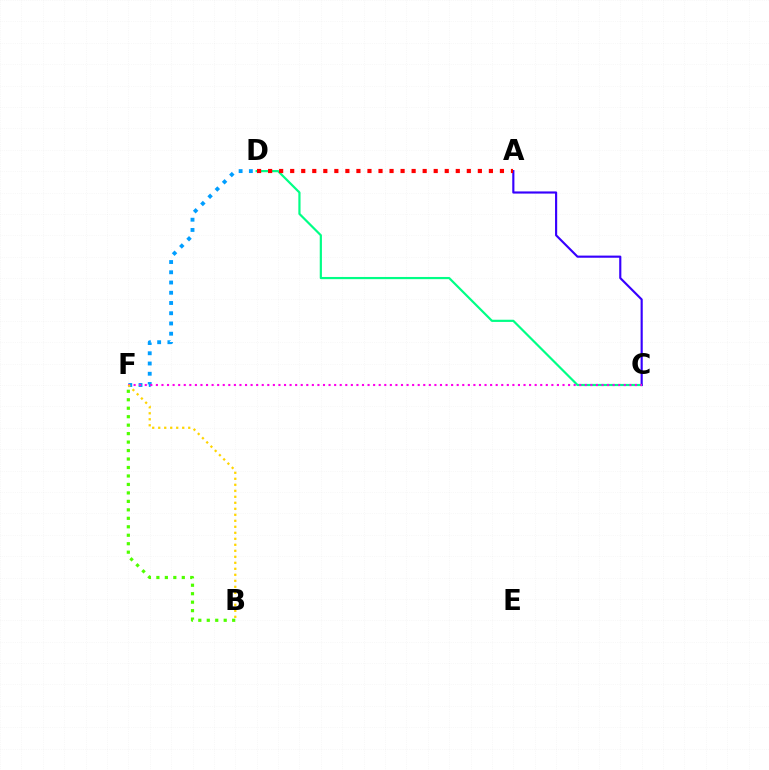{('B', 'F'): [{'color': '#4fff00', 'line_style': 'dotted', 'thickness': 2.3}, {'color': '#ffd500', 'line_style': 'dotted', 'thickness': 1.63}], ('C', 'D'): [{'color': '#00ff86', 'line_style': 'solid', 'thickness': 1.58}], ('D', 'F'): [{'color': '#009eff', 'line_style': 'dotted', 'thickness': 2.78}], ('A', 'C'): [{'color': '#3700ff', 'line_style': 'solid', 'thickness': 1.55}], ('C', 'F'): [{'color': '#ff00ed', 'line_style': 'dotted', 'thickness': 1.51}], ('A', 'D'): [{'color': '#ff0000', 'line_style': 'dotted', 'thickness': 3.0}]}